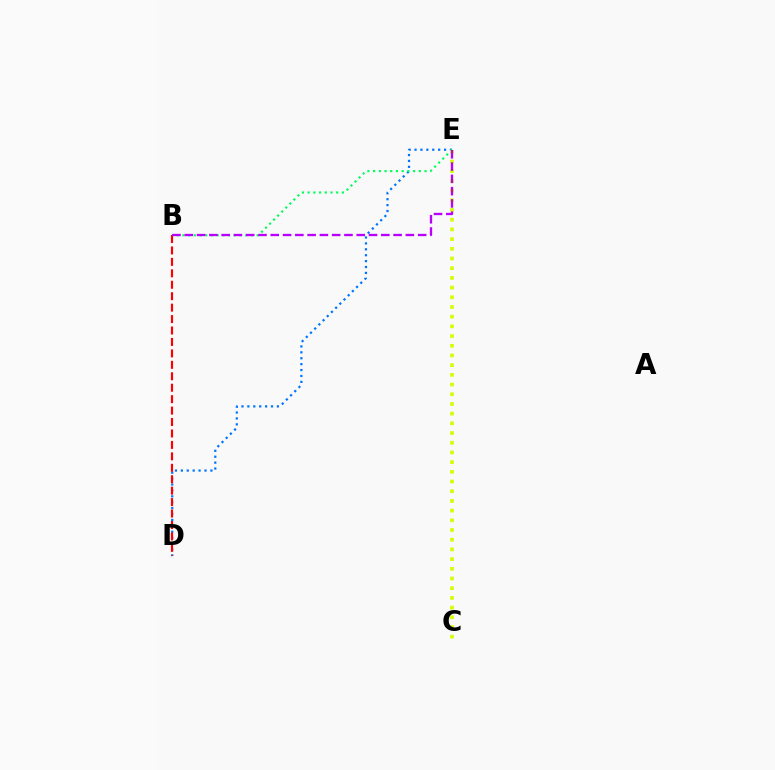{('D', 'E'): [{'color': '#0074ff', 'line_style': 'dotted', 'thickness': 1.6}], ('B', 'E'): [{'color': '#00ff5c', 'line_style': 'dotted', 'thickness': 1.55}, {'color': '#b900ff', 'line_style': 'dashed', 'thickness': 1.67}], ('C', 'E'): [{'color': '#d1ff00', 'line_style': 'dotted', 'thickness': 2.63}], ('B', 'D'): [{'color': '#ff0000', 'line_style': 'dashed', 'thickness': 1.55}]}